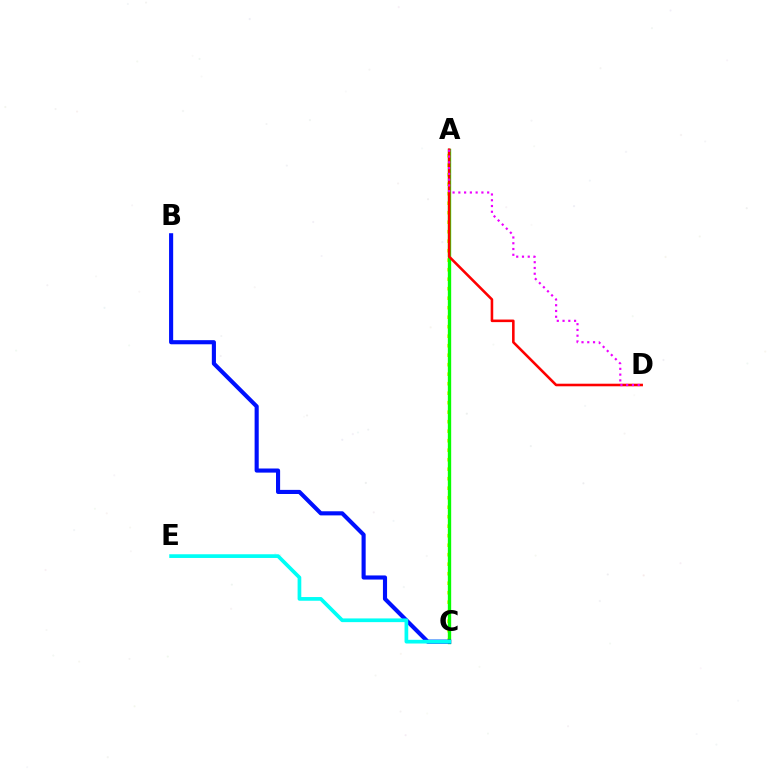{('A', 'C'): [{'color': '#fcf500', 'line_style': 'dotted', 'thickness': 2.58}, {'color': '#08ff00', 'line_style': 'solid', 'thickness': 2.41}], ('B', 'C'): [{'color': '#0010ff', 'line_style': 'solid', 'thickness': 2.96}], ('A', 'D'): [{'color': '#ff0000', 'line_style': 'solid', 'thickness': 1.85}, {'color': '#ee00ff', 'line_style': 'dotted', 'thickness': 1.57}], ('C', 'E'): [{'color': '#00fff6', 'line_style': 'solid', 'thickness': 2.67}]}